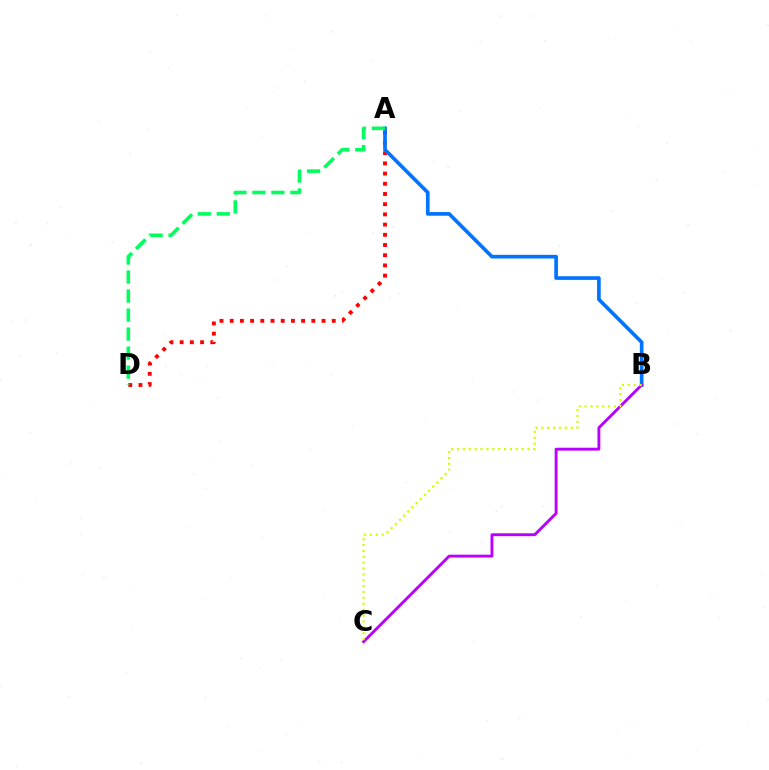{('A', 'D'): [{'color': '#ff0000', 'line_style': 'dotted', 'thickness': 2.77}, {'color': '#00ff5c', 'line_style': 'dashed', 'thickness': 2.58}], ('A', 'B'): [{'color': '#0074ff', 'line_style': 'solid', 'thickness': 2.64}], ('B', 'C'): [{'color': '#b900ff', 'line_style': 'solid', 'thickness': 2.07}, {'color': '#d1ff00', 'line_style': 'dotted', 'thickness': 1.6}]}